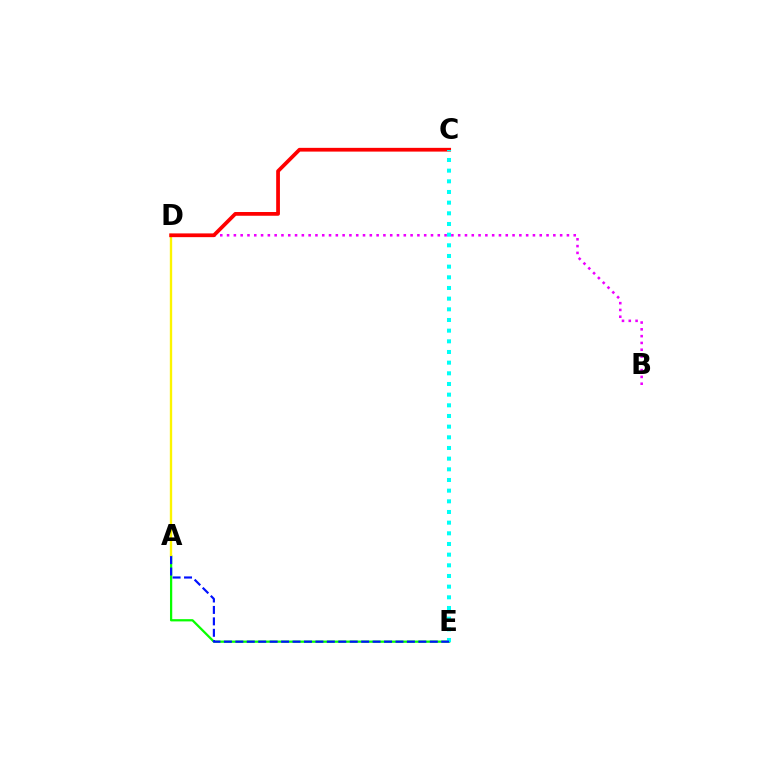{('A', 'E'): [{'color': '#08ff00', 'line_style': 'solid', 'thickness': 1.62}, {'color': '#0010ff', 'line_style': 'dashed', 'thickness': 1.55}], ('B', 'D'): [{'color': '#ee00ff', 'line_style': 'dotted', 'thickness': 1.85}], ('A', 'D'): [{'color': '#fcf500', 'line_style': 'solid', 'thickness': 1.69}], ('C', 'D'): [{'color': '#ff0000', 'line_style': 'solid', 'thickness': 2.7}], ('C', 'E'): [{'color': '#00fff6', 'line_style': 'dotted', 'thickness': 2.9}]}